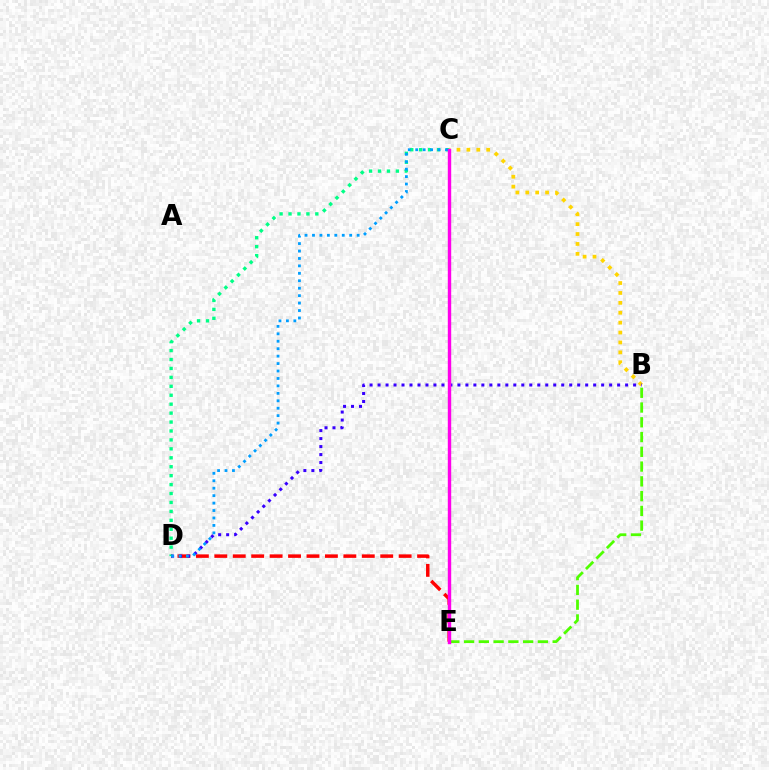{('D', 'E'): [{'color': '#ff0000', 'line_style': 'dashed', 'thickness': 2.5}], ('B', 'C'): [{'color': '#ffd500', 'line_style': 'dotted', 'thickness': 2.69}], ('B', 'E'): [{'color': '#4fff00', 'line_style': 'dashed', 'thickness': 2.01}], ('C', 'D'): [{'color': '#00ff86', 'line_style': 'dotted', 'thickness': 2.43}, {'color': '#009eff', 'line_style': 'dotted', 'thickness': 2.02}], ('B', 'D'): [{'color': '#3700ff', 'line_style': 'dotted', 'thickness': 2.17}], ('C', 'E'): [{'color': '#ff00ed', 'line_style': 'solid', 'thickness': 2.45}]}